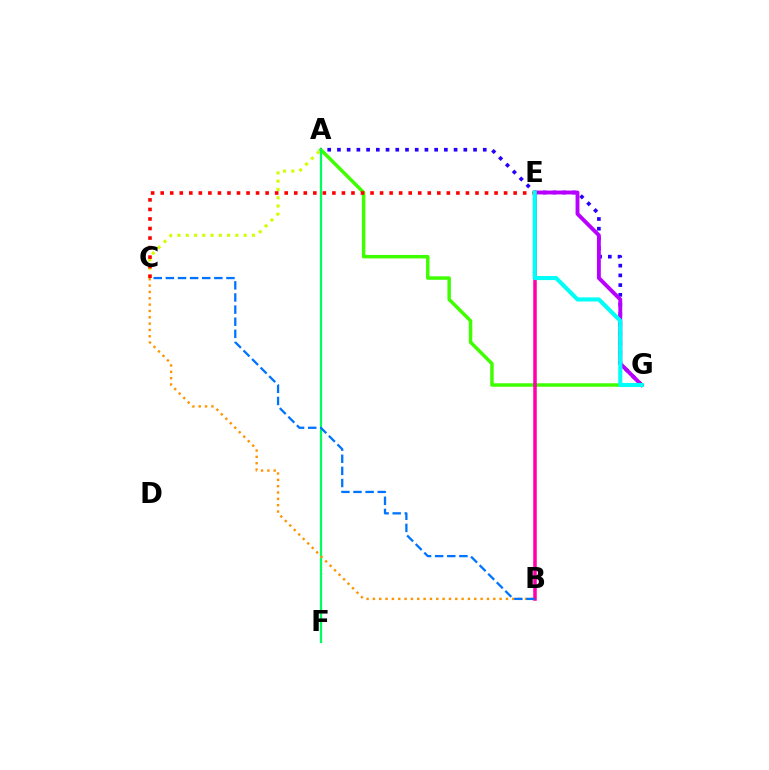{('A', 'G'): [{'color': '#3dff00', 'line_style': 'solid', 'thickness': 2.49}, {'color': '#2500ff', 'line_style': 'dotted', 'thickness': 2.64}], ('B', 'E'): [{'color': '#ff00ac', 'line_style': 'solid', 'thickness': 2.54}], ('A', 'C'): [{'color': '#d1ff00', 'line_style': 'dotted', 'thickness': 2.25}], ('E', 'G'): [{'color': '#b900ff', 'line_style': 'solid', 'thickness': 2.79}, {'color': '#00fff6', 'line_style': 'solid', 'thickness': 2.96}], ('A', 'F'): [{'color': '#00ff5c', 'line_style': 'solid', 'thickness': 1.62}], ('B', 'C'): [{'color': '#ff9400', 'line_style': 'dotted', 'thickness': 1.72}, {'color': '#0074ff', 'line_style': 'dashed', 'thickness': 1.65}], ('C', 'E'): [{'color': '#ff0000', 'line_style': 'dotted', 'thickness': 2.59}]}